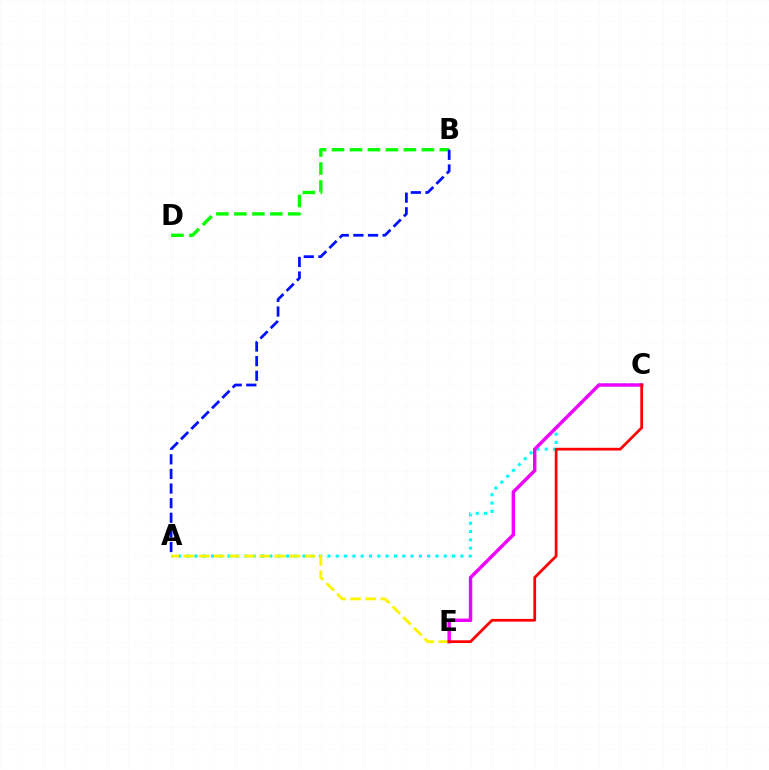{('A', 'C'): [{'color': '#00fff6', 'line_style': 'dotted', 'thickness': 2.26}], ('B', 'D'): [{'color': '#08ff00', 'line_style': 'dashed', 'thickness': 2.44}], ('A', 'E'): [{'color': '#fcf500', 'line_style': 'dashed', 'thickness': 2.06}], ('C', 'E'): [{'color': '#ee00ff', 'line_style': 'solid', 'thickness': 2.47}, {'color': '#ff0000', 'line_style': 'solid', 'thickness': 1.97}], ('A', 'B'): [{'color': '#0010ff', 'line_style': 'dashed', 'thickness': 1.99}]}